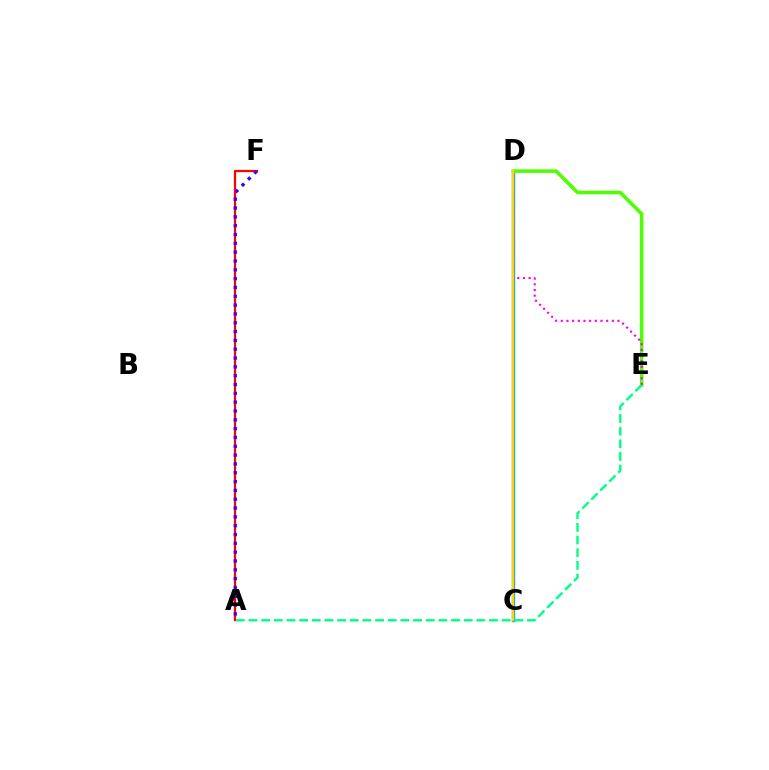{('C', 'D'): [{'color': '#009eff', 'line_style': 'solid', 'thickness': 2.43}, {'color': '#ffd500', 'line_style': 'solid', 'thickness': 1.74}], ('D', 'E'): [{'color': '#4fff00', 'line_style': 'solid', 'thickness': 2.57}, {'color': '#ff00ed', 'line_style': 'dotted', 'thickness': 1.54}], ('A', 'F'): [{'color': '#ff0000', 'line_style': 'solid', 'thickness': 1.61}, {'color': '#3700ff', 'line_style': 'dotted', 'thickness': 2.4}], ('A', 'E'): [{'color': '#00ff86', 'line_style': 'dashed', 'thickness': 1.72}]}